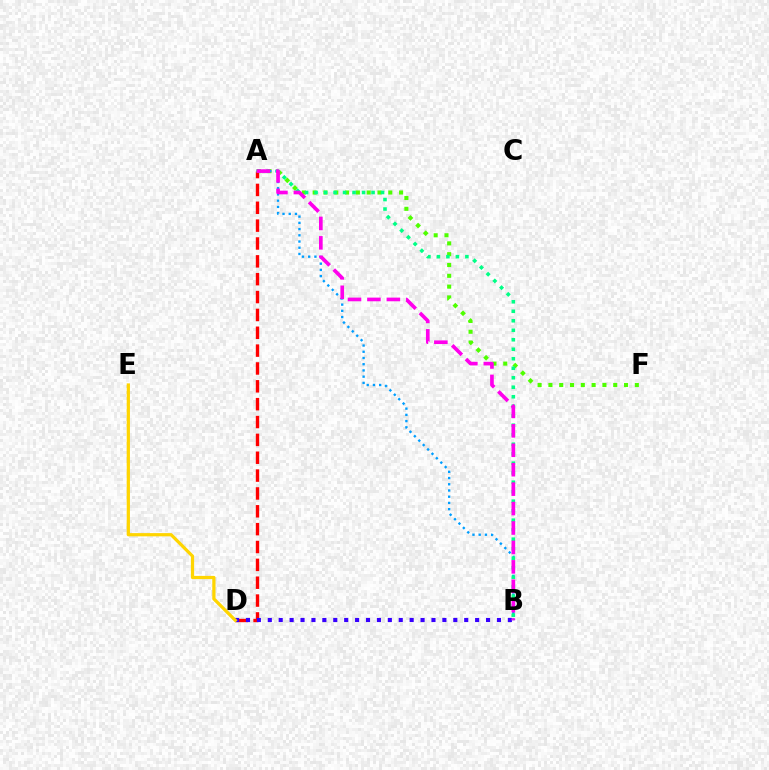{('A', 'F'): [{'color': '#4fff00', 'line_style': 'dotted', 'thickness': 2.94}], ('A', 'D'): [{'color': '#ff0000', 'line_style': 'dashed', 'thickness': 2.43}], ('A', 'B'): [{'color': '#009eff', 'line_style': 'dotted', 'thickness': 1.69}, {'color': '#00ff86', 'line_style': 'dotted', 'thickness': 2.58}, {'color': '#ff00ed', 'line_style': 'dashed', 'thickness': 2.64}], ('B', 'D'): [{'color': '#3700ff', 'line_style': 'dotted', 'thickness': 2.96}], ('D', 'E'): [{'color': '#ffd500', 'line_style': 'solid', 'thickness': 2.33}]}